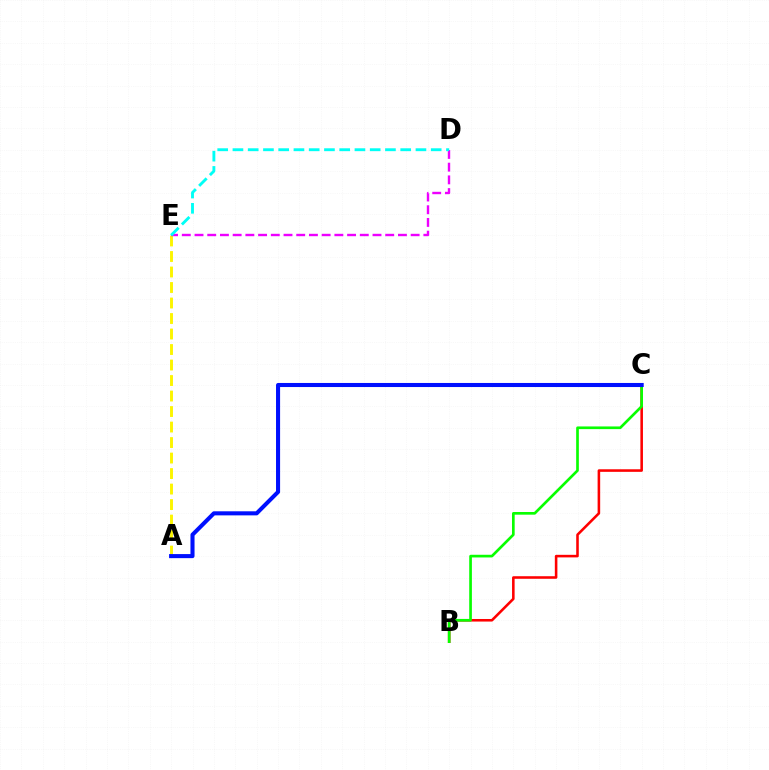{('B', 'C'): [{'color': '#ff0000', 'line_style': 'solid', 'thickness': 1.85}, {'color': '#08ff00', 'line_style': 'solid', 'thickness': 1.92}], ('A', 'E'): [{'color': '#fcf500', 'line_style': 'dashed', 'thickness': 2.11}], ('A', 'C'): [{'color': '#0010ff', 'line_style': 'solid', 'thickness': 2.93}], ('D', 'E'): [{'color': '#ee00ff', 'line_style': 'dashed', 'thickness': 1.73}, {'color': '#00fff6', 'line_style': 'dashed', 'thickness': 2.07}]}